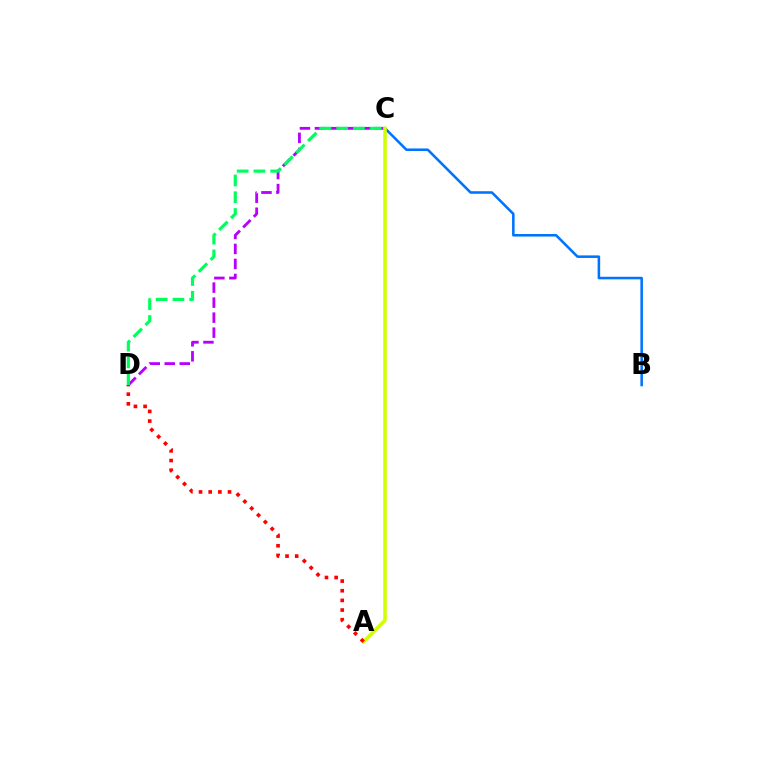{('C', 'D'): [{'color': '#b900ff', 'line_style': 'dashed', 'thickness': 2.04}, {'color': '#00ff5c', 'line_style': 'dashed', 'thickness': 2.28}], ('B', 'C'): [{'color': '#0074ff', 'line_style': 'solid', 'thickness': 1.84}], ('A', 'C'): [{'color': '#d1ff00', 'line_style': 'solid', 'thickness': 2.54}], ('A', 'D'): [{'color': '#ff0000', 'line_style': 'dotted', 'thickness': 2.63}]}